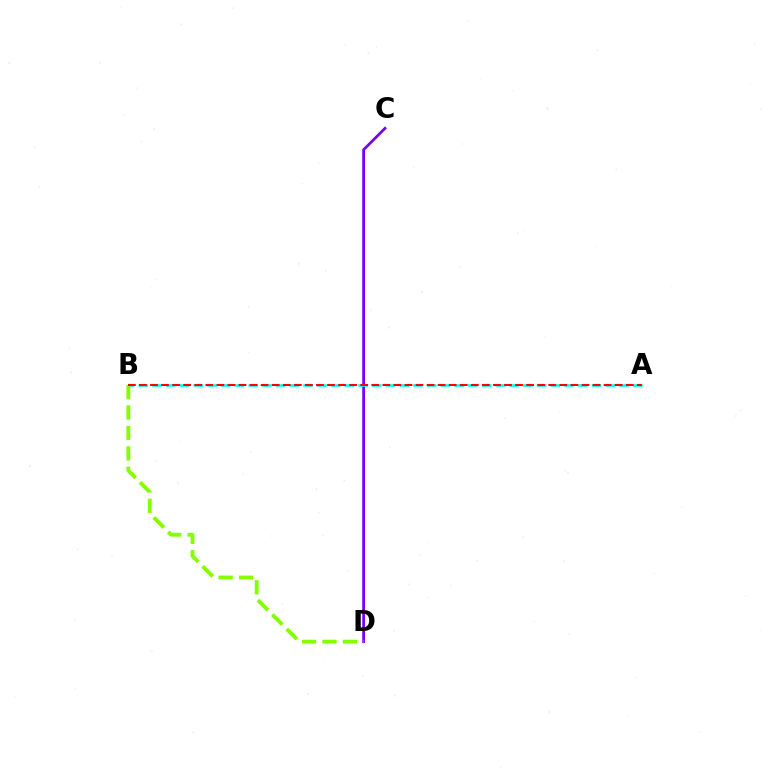{('C', 'D'): [{'color': '#7200ff', 'line_style': 'solid', 'thickness': 1.98}], ('A', 'B'): [{'color': '#00fff6', 'line_style': 'dashed', 'thickness': 1.87}, {'color': '#ff0000', 'line_style': 'dashed', 'thickness': 1.5}], ('B', 'D'): [{'color': '#84ff00', 'line_style': 'dashed', 'thickness': 2.77}]}